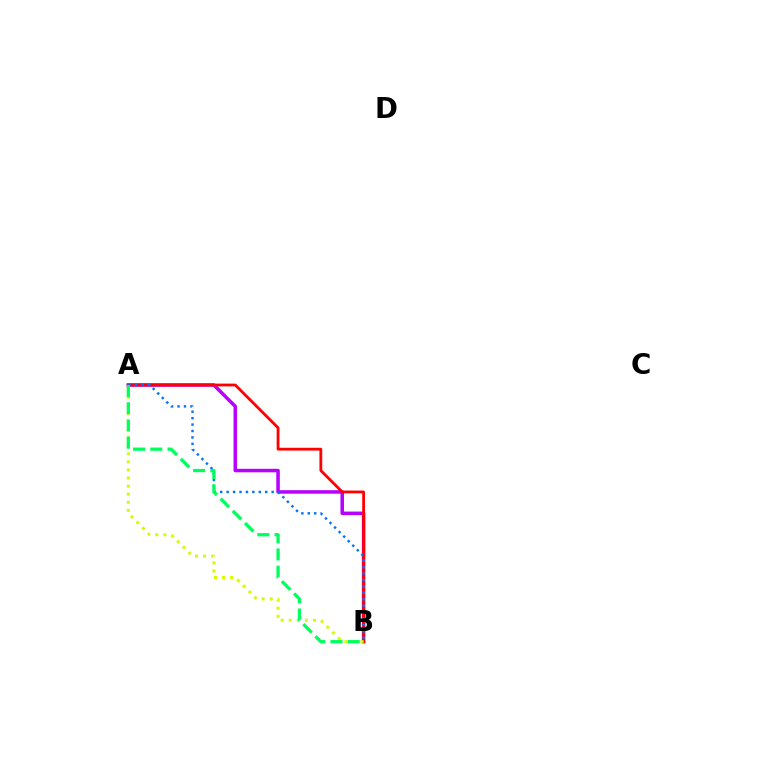{('A', 'B'): [{'color': '#b900ff', 'line_style': 'solid', 'thickness': 2.54}, {'color': '#ff0000', 'line_style': 'solid', 'thickness': 2.01}, {'color': '#d1ff00', 'line_style': 'dotted', 'thickness': 2.19}, {'color': '#0074ff', 'line_style': 'dotted', 'thickness': 1.75}, {'color': '#00ff5c', 'line_style': 'dashed', 'thickness': 2.34}]}